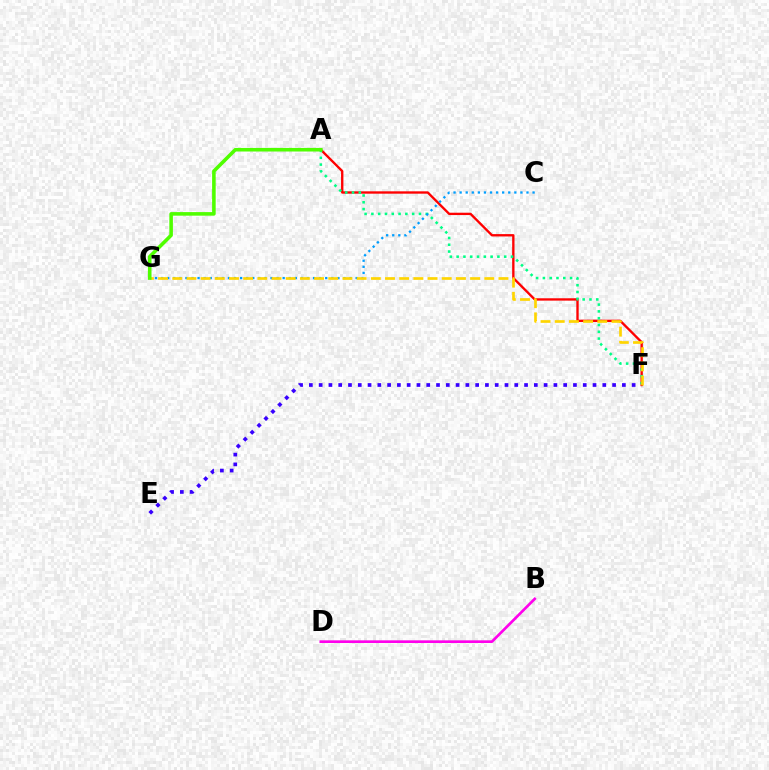{('A', 'F'): [{'color': '#ff0000', 'line_style': 'solid', 'thickness': 1.69}, {'color': '#00ff86', 'line_style': 'dotted', 'thickness': 1.85}], ('C', 'G'): [{'color': '#009eff', 'line_style': 'dotted', 'thickness': 1.65}], ('E', 'F'): [{'color': '#3700ff', 'line_style': 'dotted', 'thickness': 2.66}], ('B', 'D'): [{'color': '#ff00ed', 'line_style': 'solid', 'thickness': 1.93}], ('F', 'G'): [{'color': '#ffd500', 'line_style': 'dashed', 'thickness': 1.93}], ('A', 'G'): [{'color': '#4fff00', 'line_style': 'solid', 'thickness': 2.57}]}